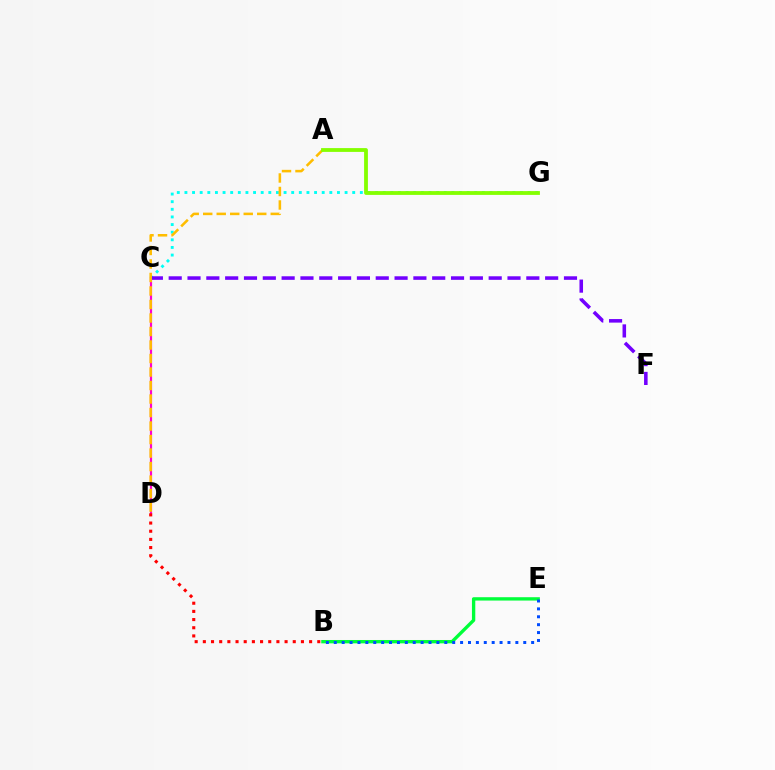{('C', 'G'): [{'color': '#00fff6', 'line_style': 'dotted', 'thickness': 2.07}], ('B', 'E'): [{'color': '#00ff39', 'line_style': 'solid', 'thickness': 2.41}, {'color': '#004bff', 'line_style': 'dotted', 'thickness': 2.14}], ('C', 'D'): [{'color': '#ff00cf', 'line_style': 'solid', 'thickness': 1.58}], ('C', 'F'): [{'color': '#7200ff', 'line_style': 'dashed', 'thickness': 2.56}], ('B', 'D'): [{'color': '#ff0000', 'line_style': 'dotted', 'thickness': 2.22}], ('A', 'D'): [{'color': '#ffbd00', 'line_style': 'dashed', 'thickness': 1.83}], ('A', 'G'): [{'color': '#84ff00', 'line_style': 'solid', 'thickness': 2.74}]}